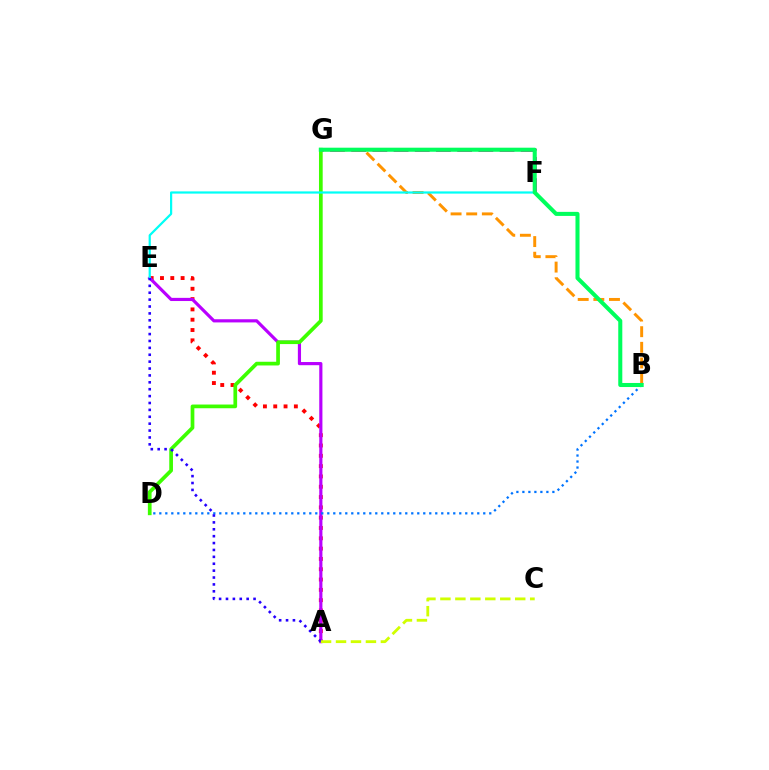{('A', 'E'): [{'color': '#ff0000', 'line_style': 'dotted', 'thickness': 2.8}, {'color': '#b900ff', 'line_style': 'solid', 'thickness': 2.28}, {'color': '#2500ff', 'line_style': 'dotted', 'thickness': 1.87}], ('F', 'G'): [{'color': '#ff00ac', 'line_style': 'dashed', 'thickness': 2.88}], ('B', 'G'): [{'color': '#ff9400', 'line_style': 'dashed', 'thickness': 2.12}, {'color': '#00ff5c', 'line_style': 'solid', 'thickness': 2.92}], ('B', 'D'): [{'color': '#0074ff', 'line_style': 'dotted', 'thickness': 1.63}], ('D', 'G'): [{'color': '#3dff00', 'line_style': 'solid', 'thickness': 2.67}], ('E', 'F'): [{'color': '#00fff6', 'line_style': 'solid', 'thickness': 1.6}], ('A', 'C'): [{'color': '#d1ff00', 'line_style': 'dashed', 'thickness': 2.03}]}